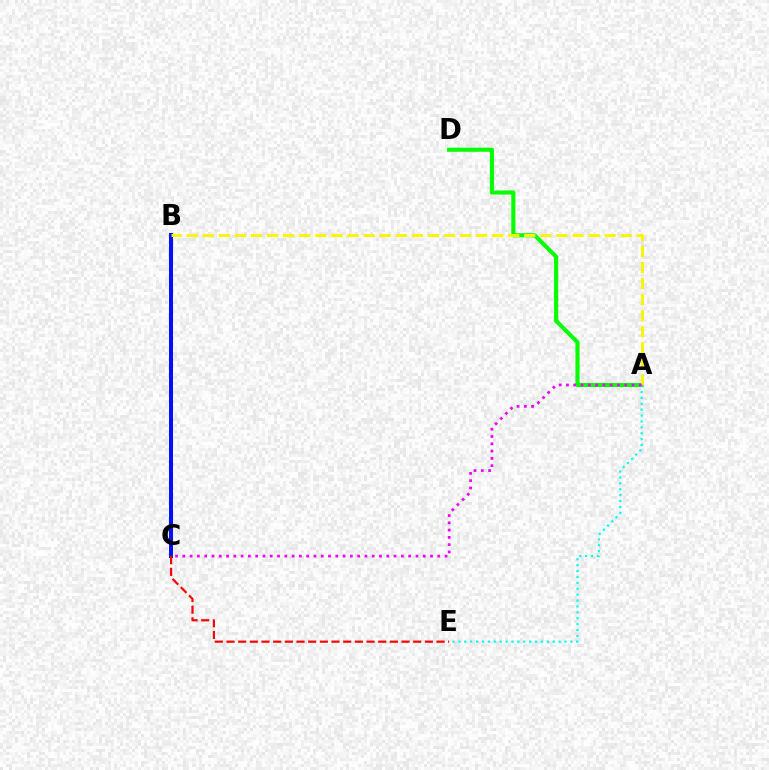{('B', 'C'): [{'color': '#0010ff', 'line_style': 'solid', 'thickness': 2.9}], ('C', 'E'): [{'color': '#ff0000', 'line_style': 'dashed', 'thickness': 1.59}], ('A', 'D'): [{'color': '#08ff00', 'line_style': 'solid', 'thickness': 2.97}], ('A', 'B'): [{'color': '#fcf500', 'line_style': 'dashed', 'thickness': 2.18}], ('A', 'E'): [{'color': '#00fff6', 'line_style': 'dotted', 'thickness': 1.6}], ('A', 'C'): [{'color': '#ee00ff', 'line_style': 'dotted', 'thickness': 1.98}]}